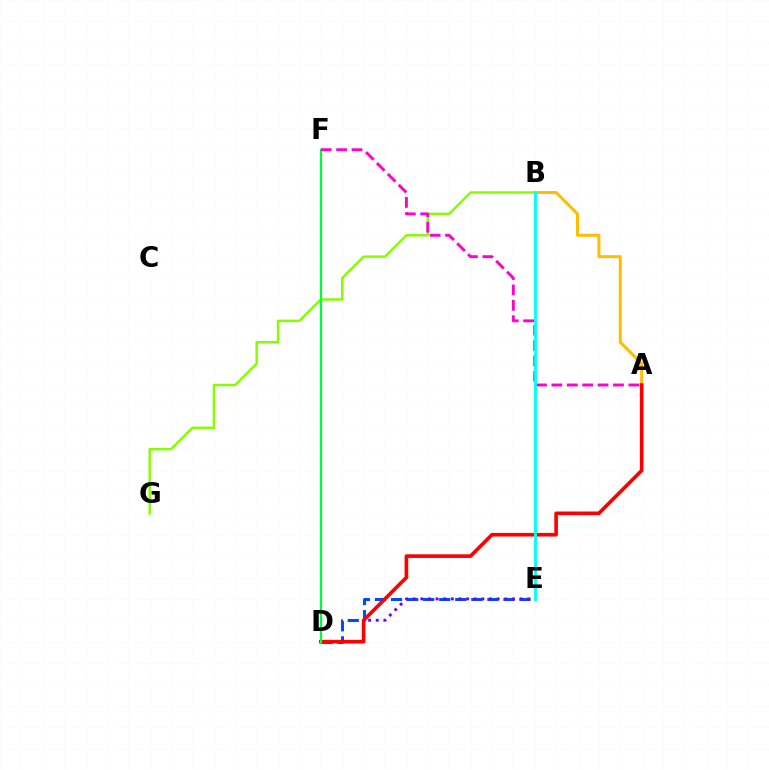{('A', 'B'): [{'color': '#ffbd00', 'line_style': 'solid', 'thickness': 2.17}], ('D', 'E'): [{'color': '#004bff', 'line_style': 'dashed', 'thickness': 2.18}, {'color': '#7200ff', 'line_style': 'dotted', 'thickness': 2.07}], ('B', 'G'): [{'color': '#84ff00', 'line_style': 'solid', 'thickness': 1.76}], ('A', 'D'): [{'color': '#ff0000', 'line_style': 'solid', 'thickness': 2.63}], ('D', 'F'): [{'color': '#00ff39', 'line_style': 'solid', 'thickness': 1.6}], ('A', 'F'): [{'color': '#ff00cf', 'line_style': 'dashed', 'thickness': 2.09}], ('B', 'E'): [{'color': '#00fff6', 'line_style': 'solid', 'thickness': 2.07}]}